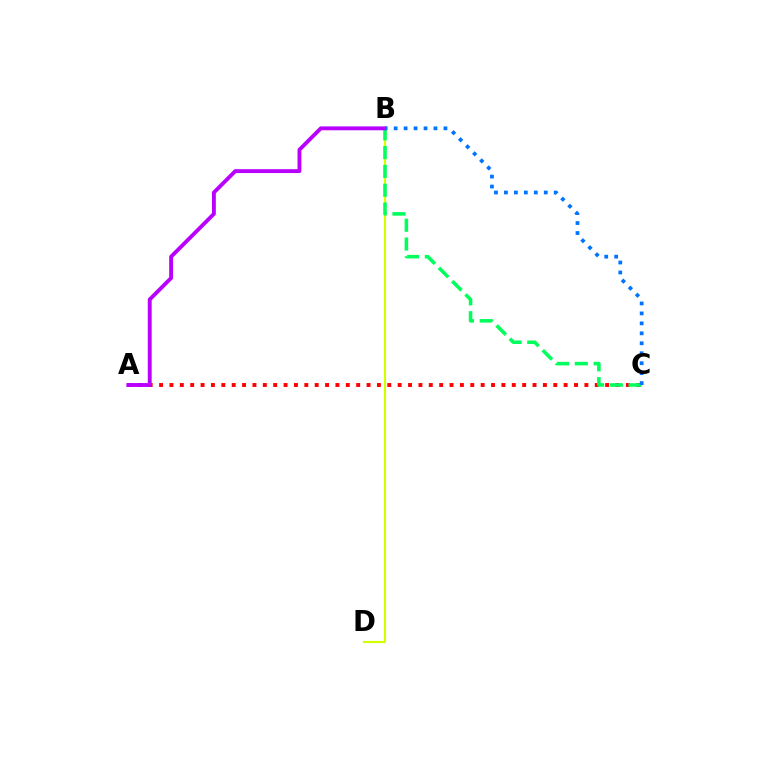{('B', 'D'): [{'color': '#d1ff00', 'line_style': 'solid', 'thickness': 1.56}], ('A', 'C'): [{'color': '#ff0000', 'line_style': 'dotted', 'thickness': 2.82}], ('B', 'C'): [{'color': '#00ff5c', 'line_style': 'dashed', 'thickness': 2.55}, {'color': '#0074ff', 'line_style': 'dotted', 'thickness': 2.71}], ('A', 'B'): [{'color': '#b900ff', 'line_style': 'solid', 'thickness': 2.79}]}